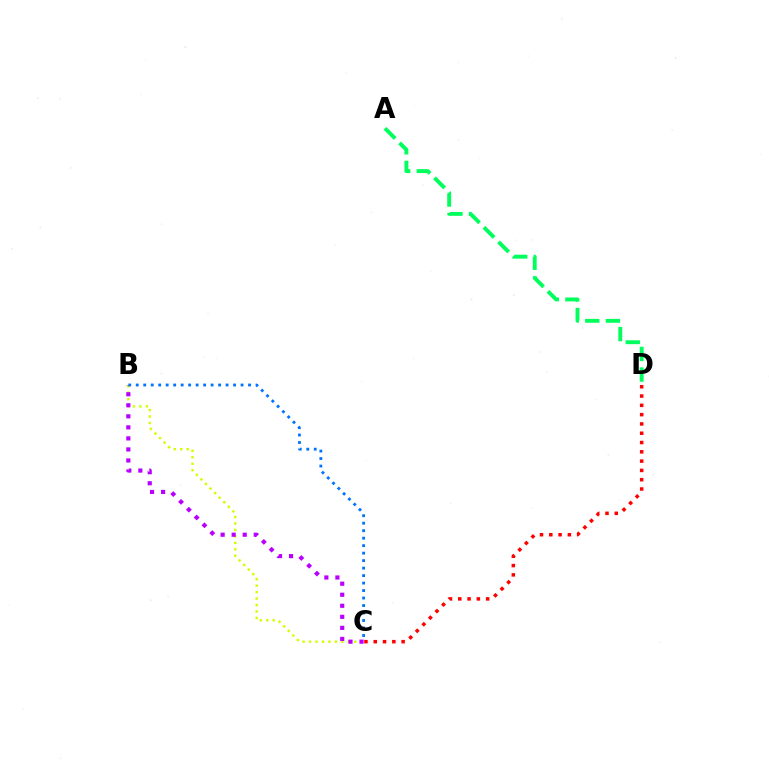{('B', 'C'): [{'color': '#d1ff00', 'line_style': 'dotted', 'thickness': 1.75}, {'color': '#0074ff', 'line_style': 'dotted', 'thickness': 2.03}, {'color': '#b900ff', 'line_style': 'dotted', 'thickness': 3.0}], ('A', 'D'): [{'color': '#00ff5c', 'line_style': 'dashed', 'thickness': 2.8}], ('C', 'D'): [{'color': '#ff0000', 'line_style': 'dotted', 'thickness': 2.53}]}